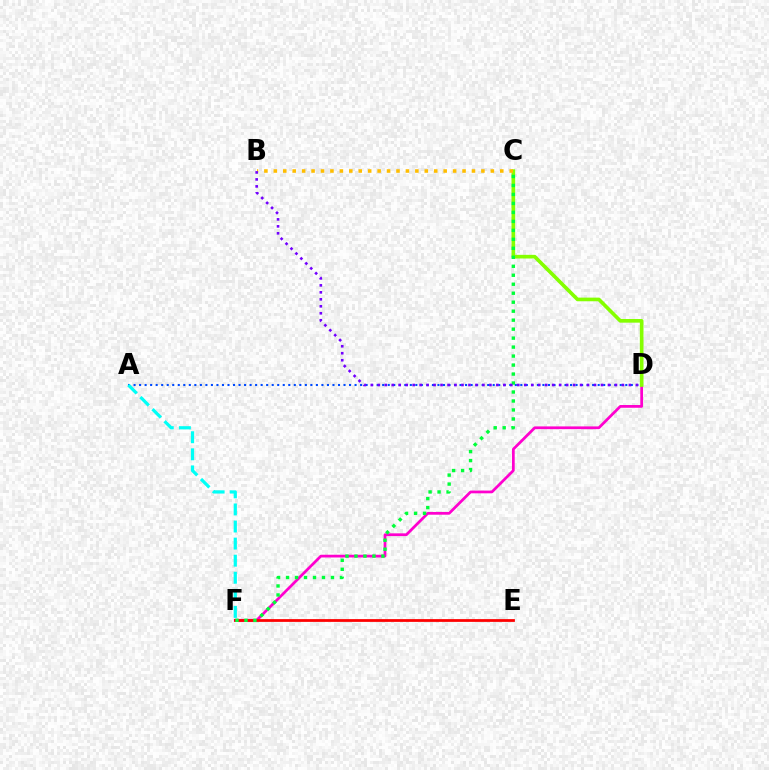{('A', 'D'): [{'color': '#004bff', 'line_style': 'dotted', 'thickness': 1.5}], ('D', 'F'): [{'color': '#ff00cf', 'line_style': 'solid', 'thickness': 1.98}], ('C', 'D'): [{'color': '#84ff00', 'line_style': 'solid', 'thickness': 2.63}], ('B', 'C'): [{'color': '#ffbd00', 'line_style': 'dotted', 'thickness': 2.56}], ('E', 'F'): [{'color': '#ff0000', 'line_style': 'solid', 'thickness': 1.99}], ('A', 'F'): [{'color': '#00fff6', 'line_style': 'dashed', 'thickness': 2.32}], ('C', 'F'): [{'color': '#00ff39', 'line_style': 'dotted', 'thickness': 2.44}], ('B', 'D'): [{'color': '#7200ff', 'line_style': 'dotted', 'thickness': 1.9}]}